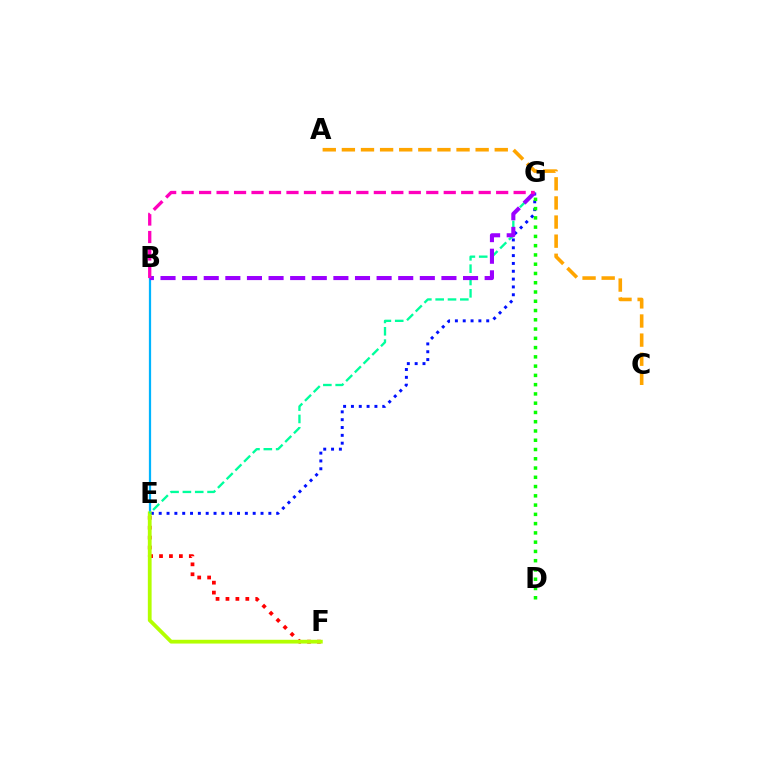{('E', 'F'): [{'color': '#ff0000', 'line_style': 'dotted', 'thickness': 2.7}, {'color': '#b3ff00', 'line_style': 'solid', 'thickness': 2.72}], ('B', 'E'): [{'color': '#00b5ff', 'line_style': 'solid', 'thickness': 1.62}], ('E', 'G'): [{'color': '#0010ff', 'line_style': 'dotted', 'thickness': 2.13}, {'color': '#00ff9d', 'line_style': 'dashed', 'thickness': 1.68}], ('D', 'G'): [{'color': '#08ff00', 'line_style': 'dotted', 'thickness': 2.52}], ('B', 'G'): [{'color': '#9b00ff', 'line_style': 'dashed', 'thickness': 2.94}, {'color': '#ff00bd', 'line_style': 'dashed', 'thickness': 2.37}], ('A', 'C'): [{'color': '#ffa500', 'line_style': 'dashed', 'thickness': 2.6}]}